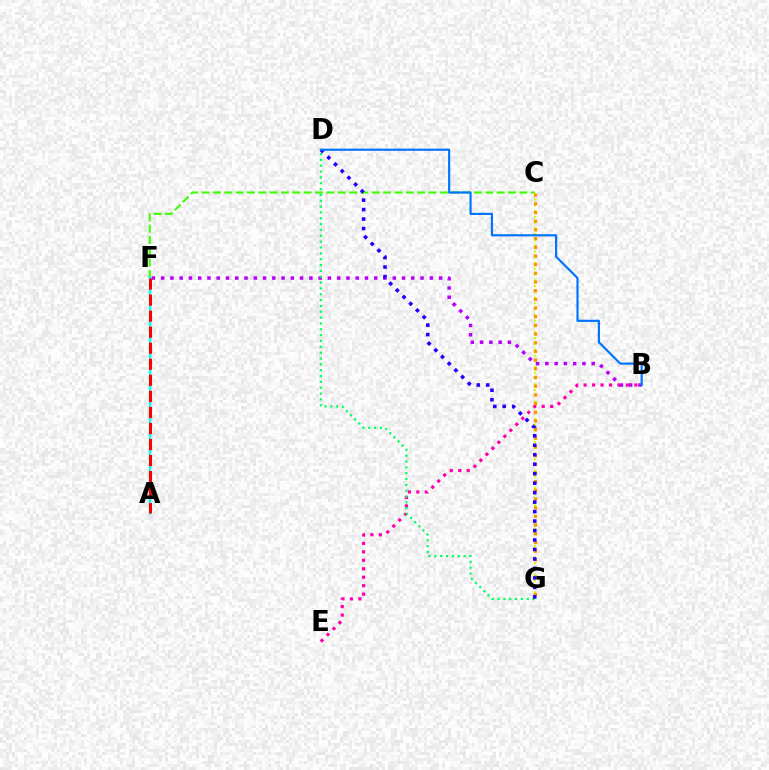{('C', 'F'): [{'color': '#3dff00', 'line_style': 'dashed', 'thickness': 1.54}], ('C', 'G'): [{'color': '#d1ff00', 'line_style': 'dotted', 'thickness': 1.57}, {'color': '#ff9400', 'line_style': 'dotted', 'thickness': 2.36}], ('B', 'E'): [{'color': '#ff00ac', 'line_style': 'dotted', 'thickness': 2.3}], ('B', 'F'): [{'color': '#b900ff', 'line_style': 'dotted', 'thickness': 2.52}], ('A', 'F'): [{'color': '#00fff6', 'line_style': 'solid', 'thickness': 1.74}, {'color': '#ff0000', 'line_style': 'dashed', 'thickness': 2.18}], ('D', 'G'): [{'color': '#00ff5c', 'line_style': 'dotted', 'thickness': 1.59}, {'color': '#2500ff', 'line_style': 'dotted', 'thickness': 2.57}], ('B', 'D'): [{'color': '#0074ff', 'line_style': 'solid', 'thickness': 1.56}]}